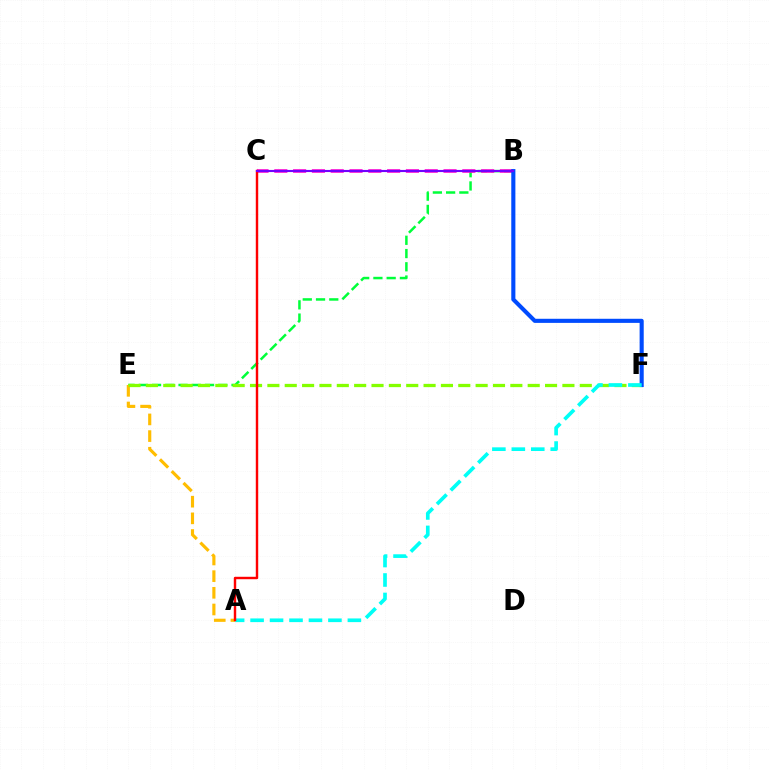{('B', 'E'): [{'color': '#00ff39', 'line_style': 'dashed', 'thickness': 1.8}], ('B', 'C'): [{'color': '#ff00cf', 'line_style': 'dashed', 'thickness': 2.55}, {'color': '#7200ff', 'line_style': 'solid', 'thickness': 1.53}], ('A', 'E'): [{'color': '#ffbd00', 'line_style': 'dashed', 'thickness': 2.26}], ('E', 'F'): [{'color': '#84ff00', 'line_style': 'dashed', 'thickness': 2.36}], ('B', 'F'): [{'color': '#004bff', 'line_style': 'solid', 'thickness': 2.96}], ('A', 'F'): [{'color': '#00fff6', 'line_style': 'dashed', 'thickness': 2.64}], ('A', 'C'): [{'color': '#ff0000', 'line_style': 'solid', 'thickness': 1.75}]}